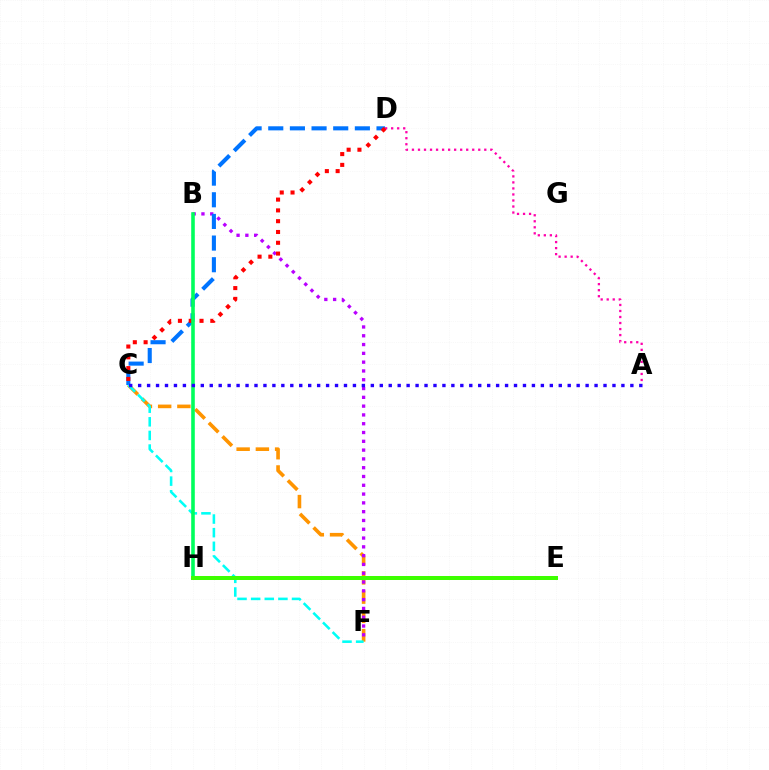{('A', 'D'): [{'color': '#ff00ac', 'line_style': 'dotted', 'thickness': 1.64}], ('C', 'F'): [{'color': '#ff9400', 'line_style': 'dashed', 'thickness': 2.61}, {'color': '#00fff6', 'line_style': 'dashed', 'thickness': 1.85}], ('B', 'F'): [{'color': '#b900ff', 'line_style': 'dotted', 'thickness': 2.39}], ('C', 'D'): [{'color': '#0074ff', 'line_style': 'dashed', 'thickness': 2.94}, {'color': '#ff0000', 'line_style': 'dotted', 'thickness': 2.93}], ('E', 'H'): [{'color': '#d1ff00', 'line_style': 'dashed', 'thickness': 2.01}, {'color': '#3dff00', 'line_style': 'solid', 'thickness': 2.88}], ('B', 'H'): [{'color': '#00ff5c', 'line_style': 'solid', 'thickness': 2.59}], ('A', 'C'): [{'color': '#2500ff', 'line_style': 'dotted', 'thickness': 2.43}]}